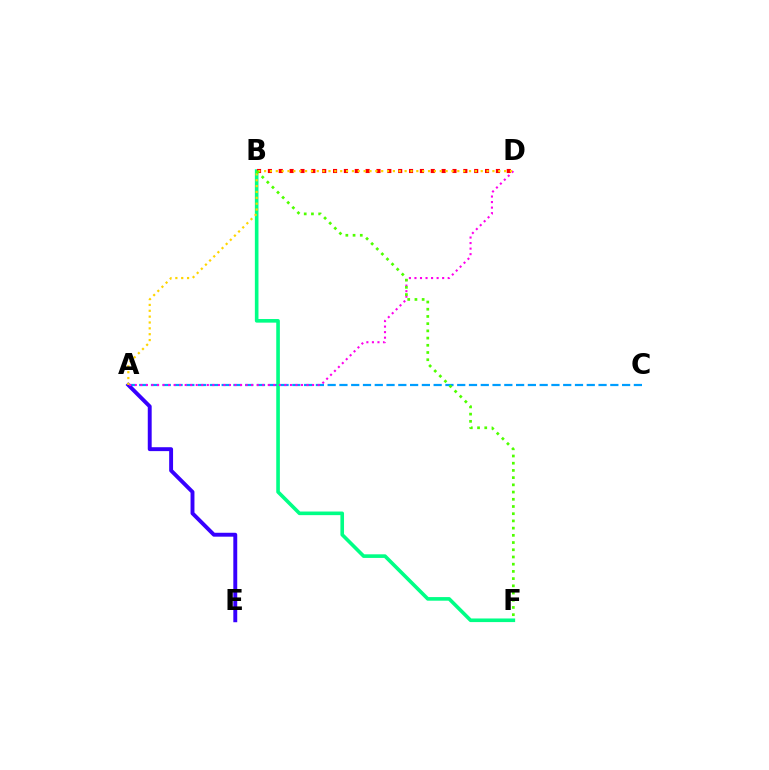{('B', 'F'): [{'color': '#00ff86', 'line_style': 'solid', 'thickness': 2.6}, {'color': '#4fff00', 'line_style': 'dotted', 'thickness': 1.96}], ('A', 'C'): [{'color': '#009eff', 'line_style': 'dashed', 'thickness': 1.6}], ('A', 'E'): [{'color': '#3700ff', 'line_style': 'solid', 'thickness': 2.81}], ('A', 'D'): [{'color': '#ff00ed', 'line_style': 'dotted', 'thickness': 1.51}, {'color': '#ffd500', 'line_style': 'dotted', 'thickness': 1.59}], ('B', 'D'): [{'color': '#ff0000', 'line_style': 'dotted', 'thickness': 2.95}]}